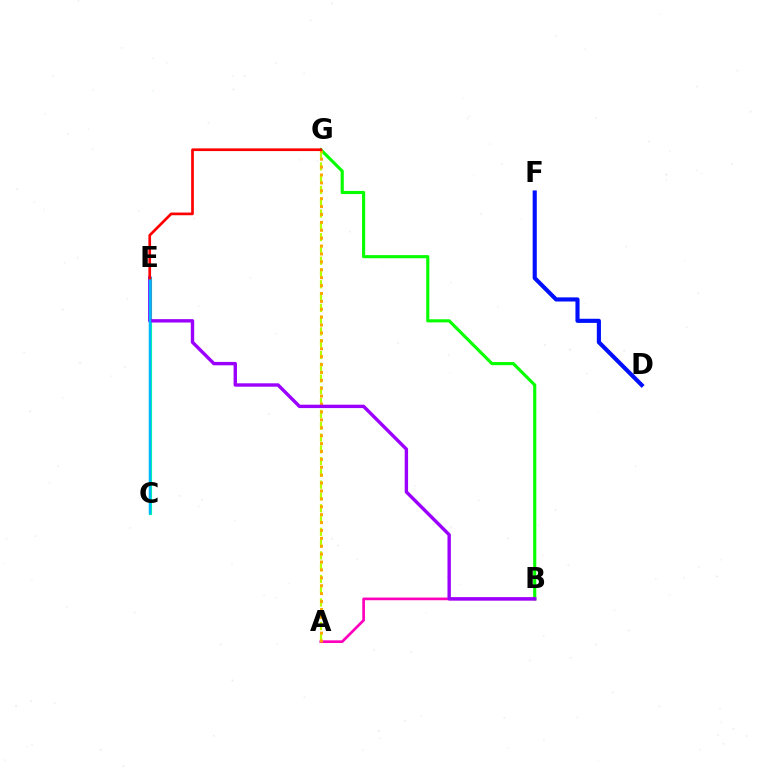{('C', 'E'): [{'color': '#00ff9d', 'line_style': 'solid', 'thickness': 2.28}, {'color': '#00b5ff', 'line_style': 'solid', 'thickness': 1.76}], ('B', 'G'): [{'color': '#08ff00', 'line_style': 'solid', 'thickness': 2.26}], ('A', 'G'): [{'color': '#b3ff00', 'line_style': 'dashed', 'thickness': 1.6}, {'color': '#ffa500', 'line_style': 'dotted', 'thickness': 2.15}], ('A', 'B'): [{'color': '#ff00bd', 'line_style': 'solid', 'thickness': 1.93}], ('B', 'E'): [{'color': '#9b00ff', 'line_style': 'solid', 'thickness': 2.44}], ('D', 'F'): [{'color': '#0010ff', 'line_style': 'solid', 'thickness': 2.97}], ('E', 'G'): [{'color': '#ff0000', 'line_style': 'solid', 'thickness': 1.93}]}